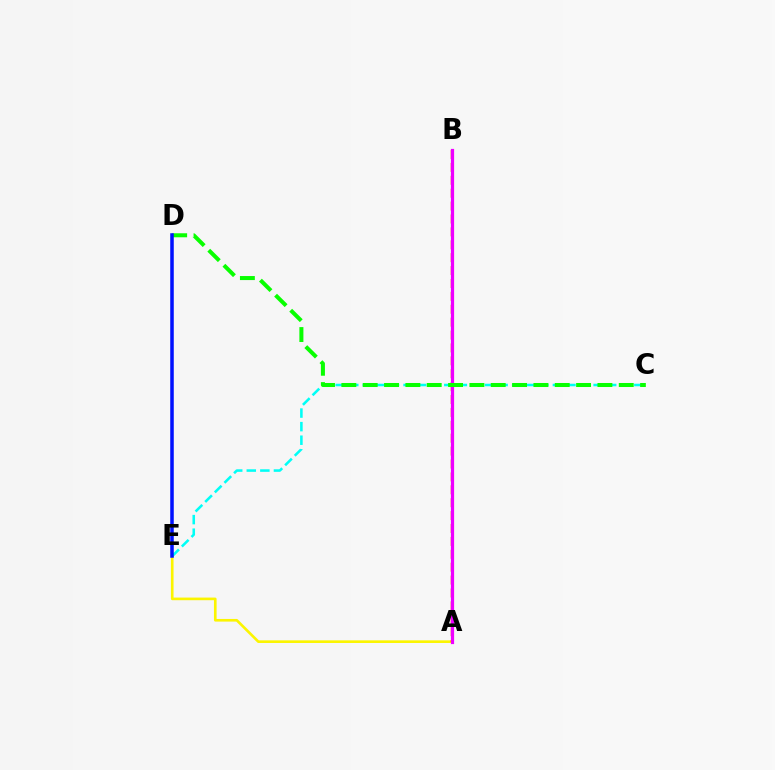{('A', 'E'): [{'color': '#fcf500', 'line_style': 'solid', 'thickness': 1.9}], ('C', 'E'): [{'color': '#00fff6', 'line_style': 'dashed', 'thickness': 1.84}], ('A', 'B'): [{'color': '#ff0000', 'line_style': 'dashed', 'thickness': 1.75}, {'color': '#ee00ff', 'line_style': 'solid', 'thickness': 2.31}], ('C', 'D'): [{'color': '#08ff00', 'line_style': 'dashed', 'thickness': 2.9}], ('D', 'E'): [{'color': '#0010ff', 'line_style': 'solid', 'thickness': 2.54}]}